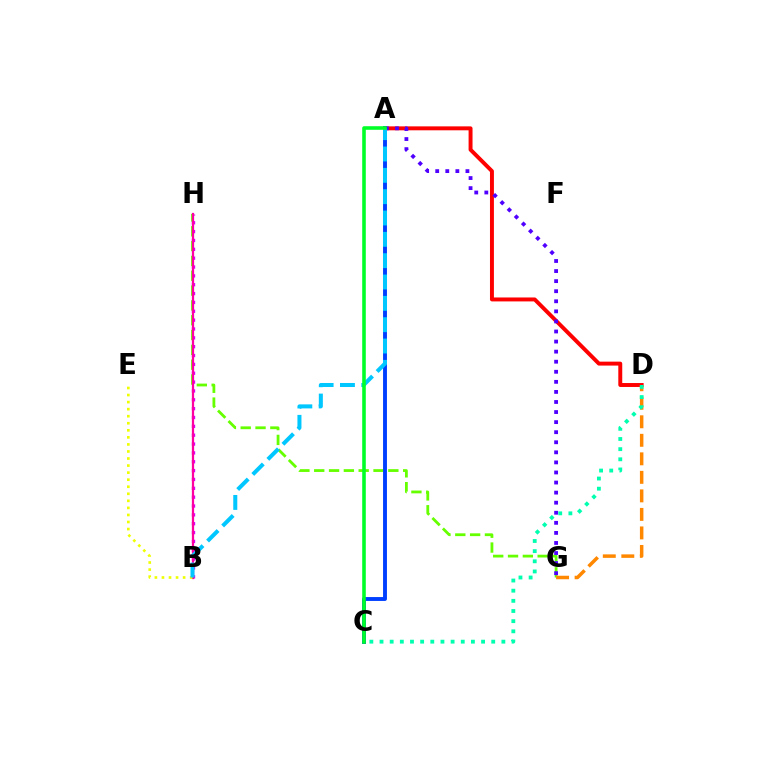{('B', 'H'): [{'color': '#d600ff', 'line_style': 'dotted', 'thickness': 2.4}, {'color': '#ff00a0', 'line_style': 'solid', 'thickness': 1.61}], ('G', 'H'): [{'color': '#66ff00', 'line_style': 'dashed', 'thickness': 2.01}], ('A', 'D'): [{'color': '#ff0000', 'line_style': 'solid', 'thickness': 2.84}], ('A', 'C'): [{'color': '#003fff', 'line_style': 'solid', 'thickness': 2.8}, {'color': '#00ff27', 'line_style': 'solid', 'thickness': 2.58}], ('A', 'G'): [{'color': '#4f00ff', 'line_style': 'dotted', 'thickness': 2.74}], ('B', 'E'): [{'color': '#eeff00', 'line_style': 'dotted', 'thickness': 1.92}], ('A', 'B'): [{'color': '#00c7ff', 'line_style': 'dashed', 'thickness': 2.9}], ('D', 'G'): [{'color': '#ff8800', 'line_style': 'dashed', 'thickness': 2.52}], ('C', 'D'): [{'color': '#00ffaf', 'line_style': 'dotted', 'thickness': 2.76}]}